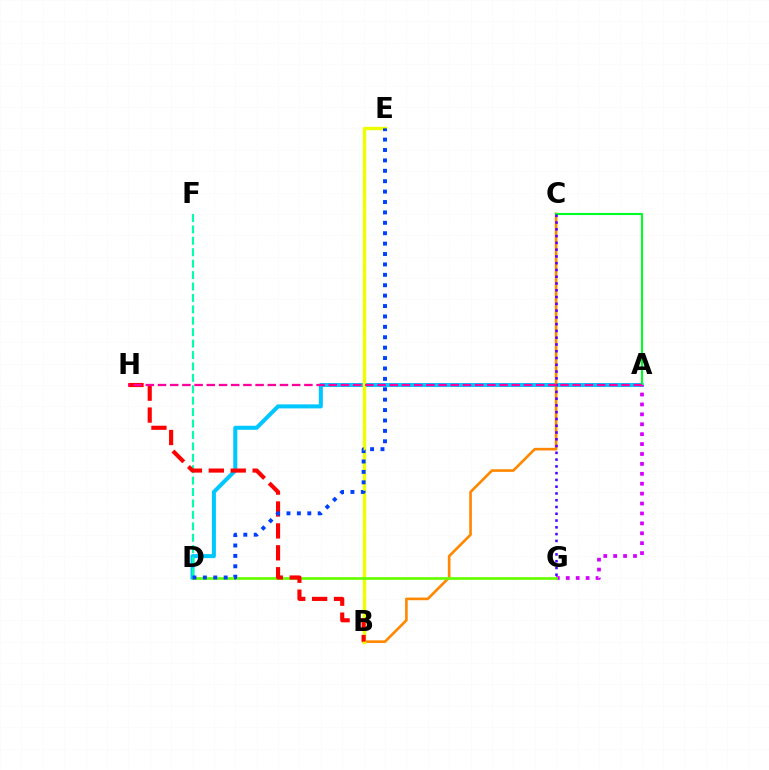{('A', 'D'): [{'color': '#00c7ff', 'line_style': 'solid', 'thickness': 2.9}], ('B', 'C'): [{'color': '#ff8800', 'line_style': 'solid', 'thickness': 1.9}], ('D', 'F'): [{'color': '#00ffaf', 'line_style': 'dashed', 'thickness': 1.55}], ('A', 'C'): [{'color': '#00ff27', 'line_style': 'solid', 'thickness': 1.52}], ('B', 'E'): [{'color': '#eeff00', 'line_style': 'solid', 'thickness': 2.47}], ('A', 'G'): [{'color': '#d600ff', 'line_style': 'dotted', 'thickness': 2.69}], ('D', 'G'): [{'color': '#66ff00', 'line_style': 'solid', 'thickness': 1.93}], ('B', 'H'): [{'color': '#ff0000', 'line_style': 'dashed', 'thickness': 2.98}], ('C', 'G'): [{'color': '#4f00ff', 'line_style': 'dotted', 'thickness': 1.84}], ('A', 'H'): [{'color': '#ff00a0', 'line_style': 'dashed', 'thickness': 1.66}], ('D', 'E'): [{'color': '#003fff', 'line_style': 'dotted', 'thickness': 2.83}]}